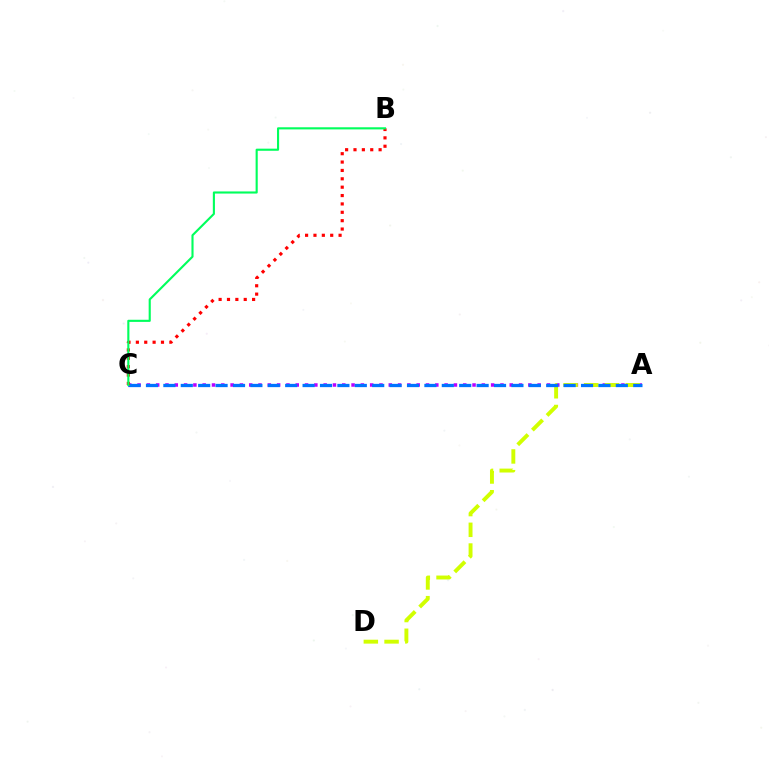{('A', 'C'): [{'color': '#b900ff', 'line_style': 'dotted', 'thickness': 2.53}, {'color': '#0074ff', 'line_style': 'dashed', 'thickness': 2.36}], ('A', 'D'): [{'color': '#d1ff00', 'line_style': 'dashed', 'thickness': 2.82}], ('B', 'C'): [{'color': '#ff0000', 'line_style': 'dotted', 'thickness': 2.27}, {'color': '#00ff5c', 'line_style': 'solid', 'thickness': 1.53}]}